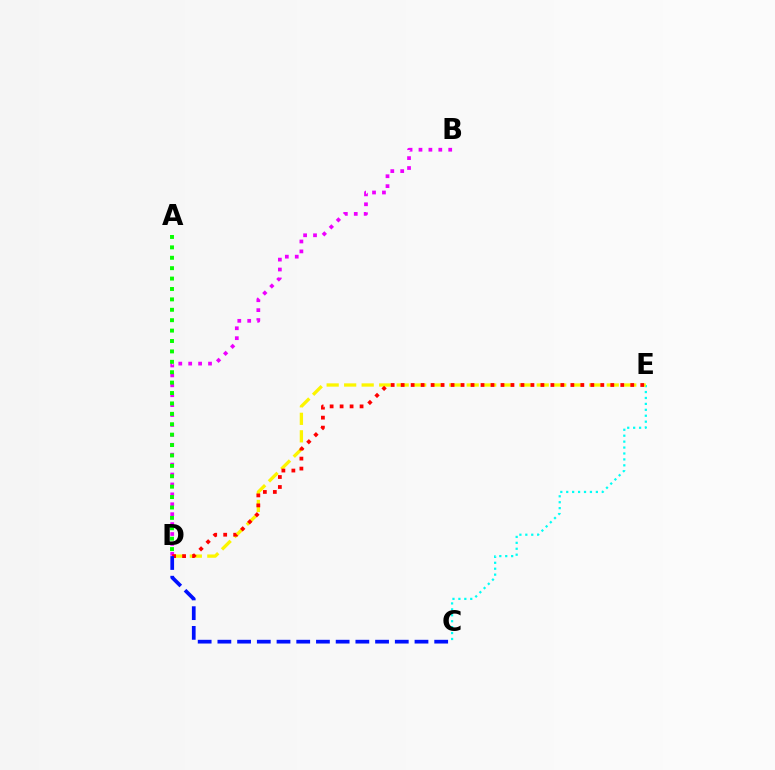{('C', 'E'): [{'color': '#00fff6', 'line_style': 'dotted', 'thickness': 1.61}], ('D', 'E'): [{'color': '#fcf500', 'line_style': 'dashed', 'thickness': 2.38}, {'color': '#ff0000', 'line_style': 'dotted', 'thickness': 2.71}], ('B', 'D'): [{'color': '#ee00ff', 'line_style': 'dotted', 'thickness': 2.69}], ('C', 'D'): [{'color': '#0010ff', 'line_style': 'dashed', 'thickness': 2.68}], ('A', 'D'): [{'color': '#08ff00', 'line_style': 'dotted', 'thickness': 2.83}]}